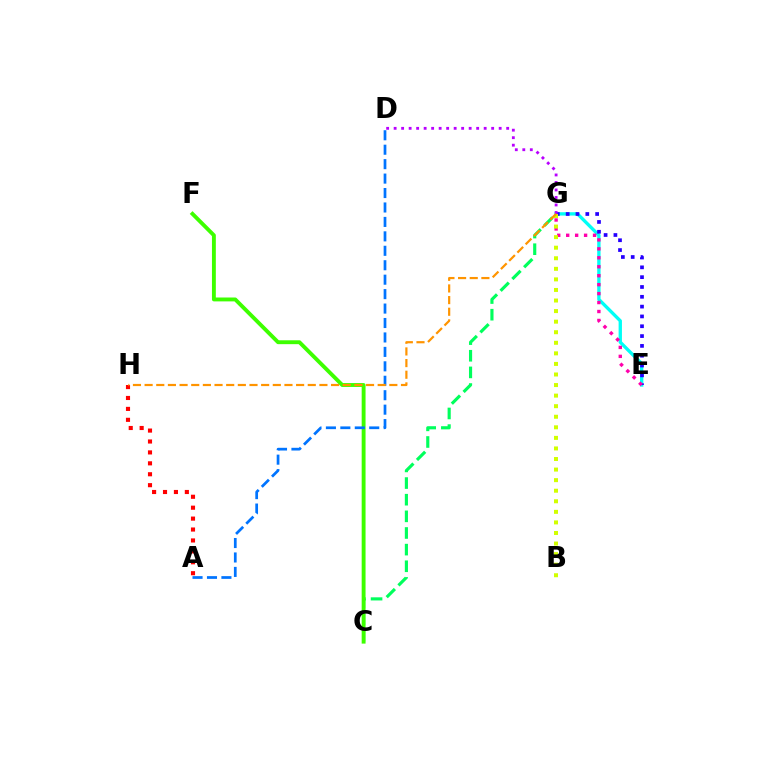{('C', 'G'): [{'color': '#00ff5c', 'line_style': 'dashed', 'thickness': 2.26}], ('E', 'G'): [{'color': '#00fff6', 'line_style': 'solid', 'thickness': 2.4}, {'color': '#2500ff', 'line_style': 'dotted', 'thickness': 2.67}, {'color': '#ff00ac', 'line_style': 'dotted', 'thickness': 2.43}], ('D', 'G'): [{'color': '#b900ff', 'line_style': 'dotted', 'thickness': 2.04}], ('C', 'F'): [{'color': '#3dff00', 'line_style': 'solid', 'thickness': 2.79}], ('A', 'D'): [{'color': '#0074ff', 'line_style': 'dashed', 'thickness': 1.96}], ('B', 'G'): [{'color': '#d1ff00', 'line_style': 'dotted', 'thickness': 2.87}], ('A', 'H'): [{'color': '#ff0000', 'line_style': 'dotted', 'thickness': 2.97}], ('G', 'H'): [{'color': '#ff9400', 'line_style': 'dashed', 'thickness': 1.58}]}